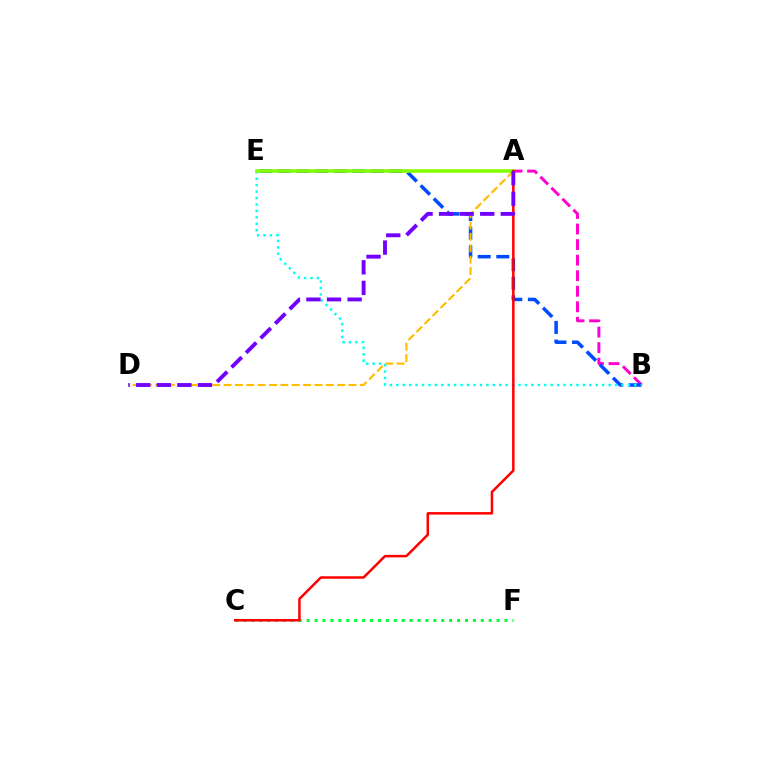{('C', 'F'): [{'color': '#00ff39', 'line_style': 'dotted', 'thickness': 2.15}], ('A', 'B'): [{'color': '#ff00cf', 'line_style': 'dashed', 'thickness': 2.11}], ('B', 'E'): [{'color': '#004bff', 'line_style': 'dashed', 'thickness': 2.53}, {'color': '#00fff6', 'line_style': 'dotted', 'thickness': 1.75}], ('A', 'D'): [{'color': '#ffbd00', 'line_style': 'dashed', 'thickness': 1.54}, {'color': '#7200ff', 'line_style': 'dashed', 'thickness': 2.79}], ('A', 'E'): [{'color': '#84ff00', 'line_style': 'solid', 'thickness': 2.57}], ('A', 'C'): [{'color': '#ff0000', 'line_style': 'solid', 'thickness': 1.8}]}